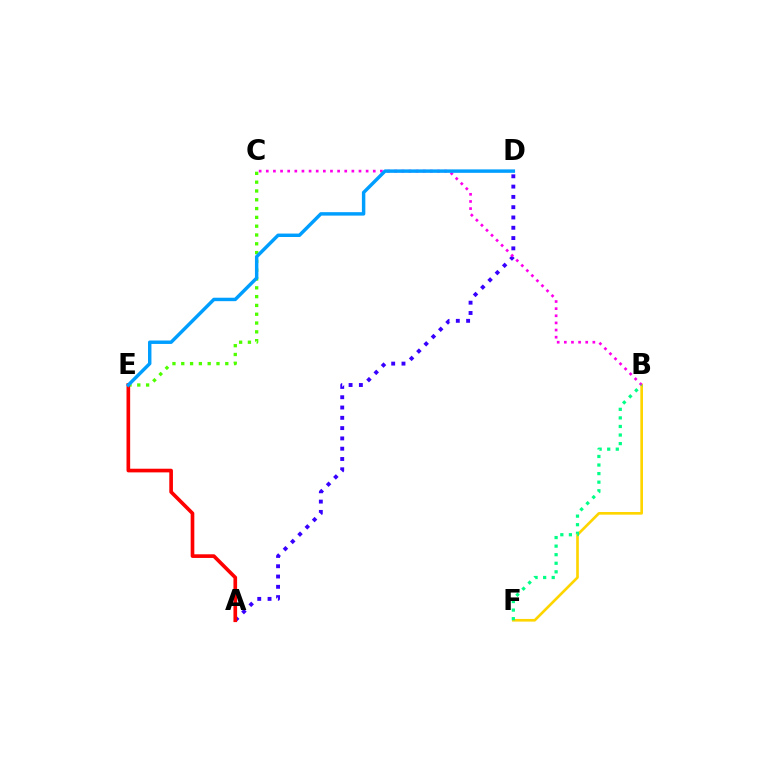{('B', 'F'): [{'color': '#ffd500', 'line_style': 'solid', 'thickness': 1.91}, {'color': '#00ff86', 'line_style': 'dotted', 'thickness': 2.33}], ('C', 'E'): [{'color': '#4fff00', 'line_style': 'dotted', 'thickness': 2.39}], ('A', 'D'): [{'color': '#3700ff', 'line_style': 'dotted', 'thickness': 2.8}], ('A', 'E'): [{'color': '#ff0000', 'line_style': 'solid', 'thickness': 2.63}], ('B', 'C'): [{'color': '#ff00ed', 'line_style': 'dotted', 'thickness': 1.94}], ('D', 'E'): [{'color': '#009eff', 'line_style': 'solid', 'thickness': 2.48}]}